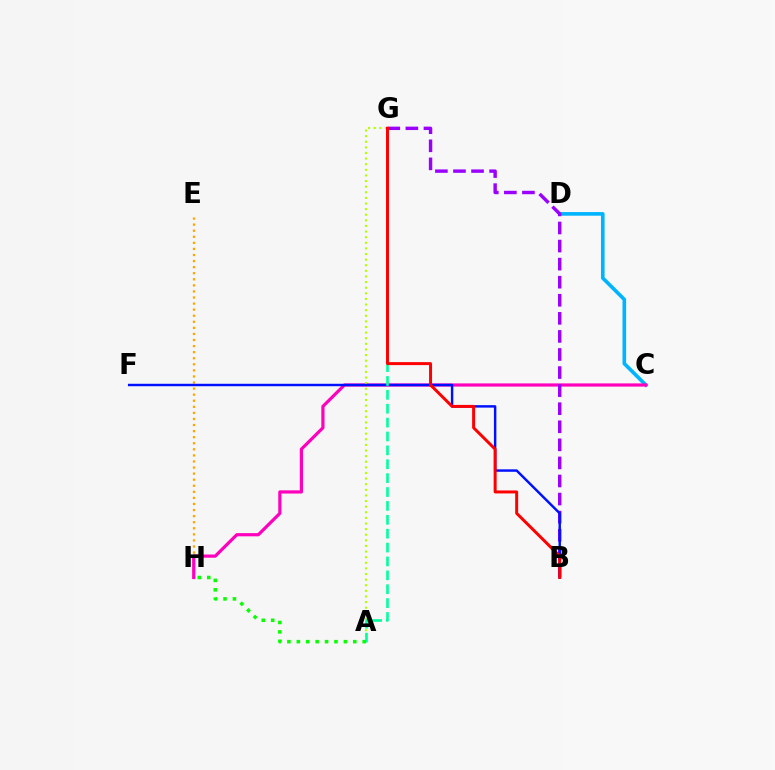{('E', 'H'): [{'color': '#ffa500', 'line_style': 'dotted', 'thickness': 1.65}], ('C', 'D'): [{'color': '#00b5ff', 'line_style': 'solid', 'thickness': 2.62}], ('C', 'H'): [{'color': '#ff00bd', 'line_style': 'solid', 'thickness': 2.31}], ('A', 'G'): [{'color': '#b3ff00', 'line_style': 'dotted', 'thickness': 1.53}, {'color': '#00ff9d', 'line_style': 'dashed', 'thickness': 1.89}], ('B', 'G'): [{'color': '#9b00ff', 'line_style': 'dashed', 'thickness': 2.45}, {'color': '#ff0000', 'line_style': 'solid', 'thickness': 2.14}], ('B', 'F'): [{'color': '#0010ff', 'line_style': 'solid', 'thickness': 1.76}], ('A', 'H'): [{'color': '#08ff00', 'line_style': 'dotted', 'thickness': 2.56}]}